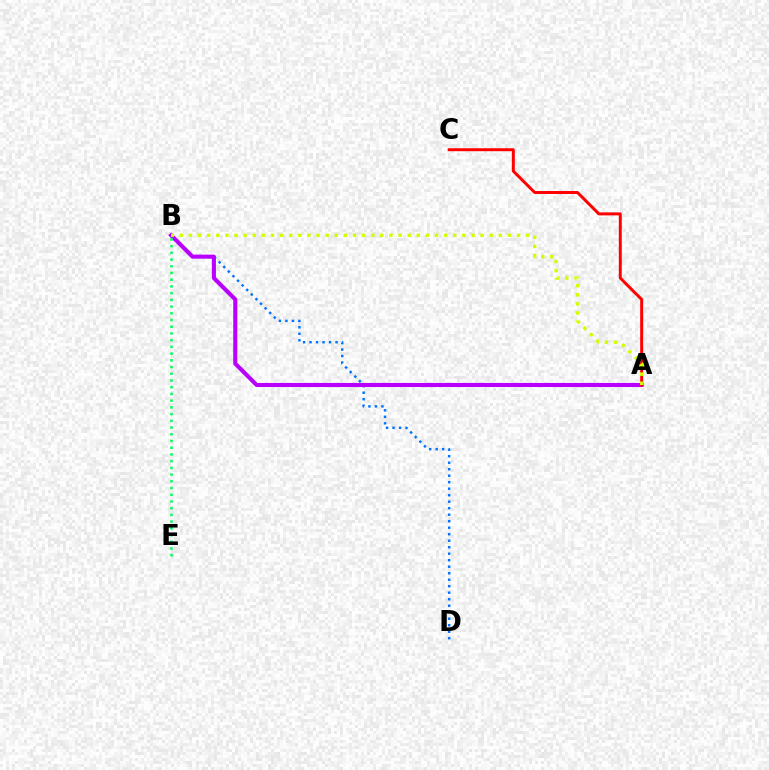{('B', 'D'): [{'color': '#0074ff', 'line_style': 'dotted', 'thickness': 1.77}], ('A', 'B'): [{'color': '#b900ff', 'line_style': 'solid', 'thickness': 2.94}, {'color': '#d1ff00', 'line_style': 'dotted', 'thickness': 2.48}], ('A', 'C'): [{'color': '#ff0000', 'line_style': 'solid', 'thickness': 2.13}], ('B', 'E'): [{'color': '#00ff5c', 'line_style': 'dotted', 'thickness': 1.83}]}